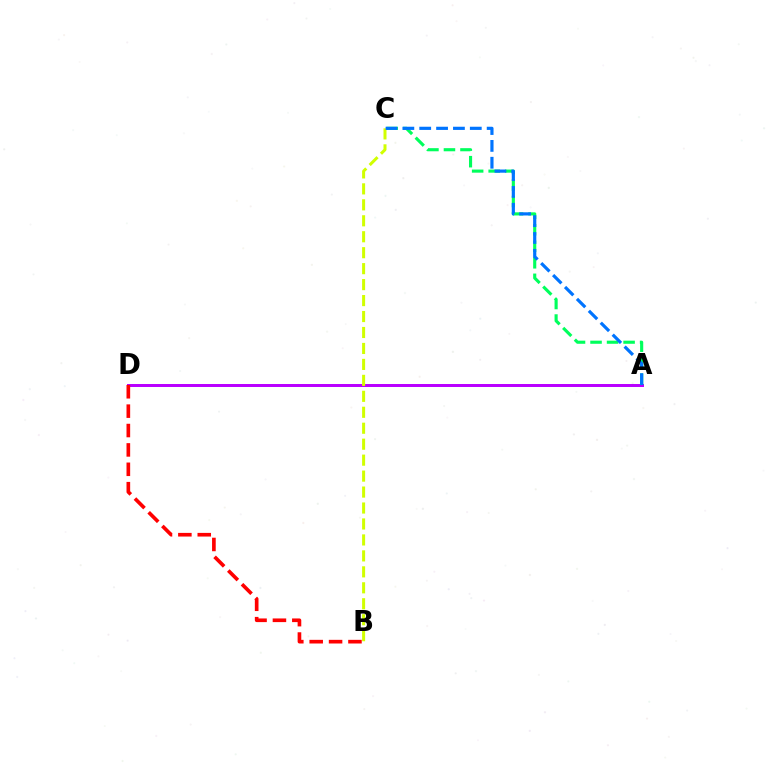{('A', 'D'): [{'color': '#b900ff', 'line_style': 'solid', 'thickness': 2.15}], ('A', 'C'): [{'color': '#00ff5c', 'line_style': 'dashed', 'thickness': 2.25}, {'color': '#0074ff', 'line_style': 'dashed', 'thickness': 2.29}], ('B', 'C'): [{'color': '#d1ff00', 'line_style': 'dashed', 'thickness': 2.17}], ('B', 'D'): [{'color': '#ff0000', 'line_style': 'dashed', 'thickness': 2.63}]}